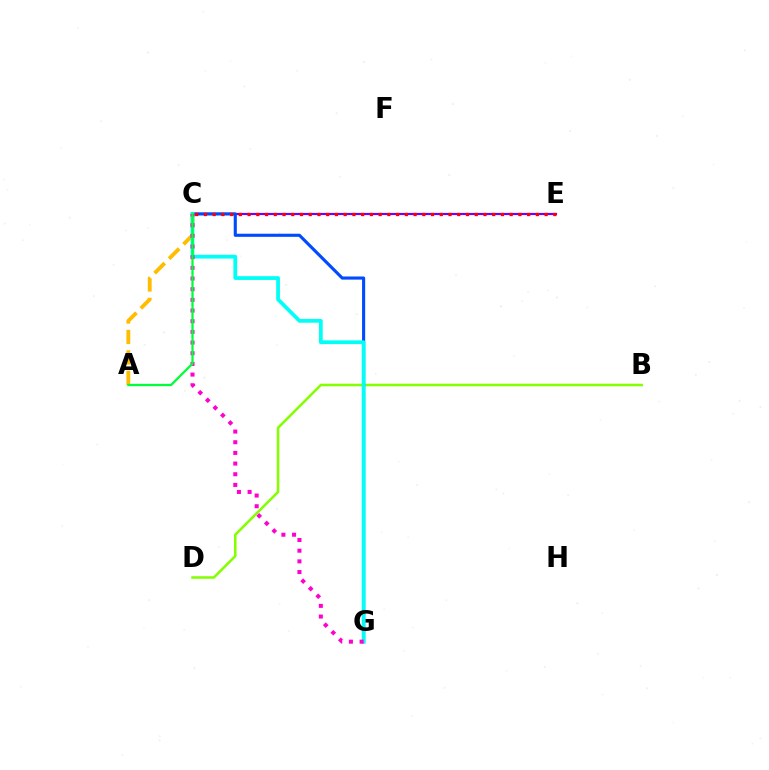{('C', 'E'): [{'color': '#7200ff', 'line_style': 'solid', 'thickness': 1.57}, {'color': '#ff0000', 'line_style': 'dotted', 'thickness': 2.37}], ('B', 'D'): [{'color': '#84ff00', 'line_style': 'solid', 'thickness': 1.83}], ('A', 'C'): [{'color': '#ffbd00', 'line_style': 'dashed', 'thickness': 2.78}, {'color': '#00ff39', 'line_style': 'solid', 'thickness': 1.64}], ('C', 'G'): [{'color': '#004bff', 'line_style': 'solid', 'thickness': 2.24}, {'color': '#00fff6', 'line_style': 'solid', 'thickness': 2.71}, {'color': '#ff00cf', 'line_style': 'dotted', 'thickness': 2.9}]}